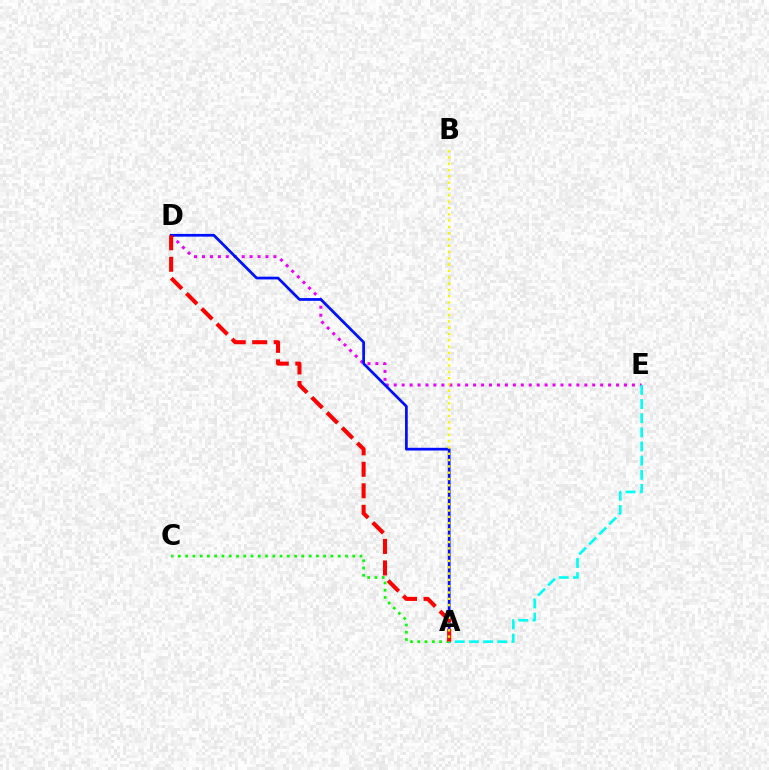{('D', 'E'): [{'color': '#ee00ff', 'line_style': 'dotted', 'thickness': 2.16}], ('A', 'D'): [{'color': '#0010ff', 'line_style': 'solid', 'thickness': 1.97}, {'color': '#ff0000', 'line_style': 'dashed', 'thickness': 2.92}], ('A', 'C'): [{'color': '#08ff00', 'line_style': 'dotted', 'thickness': 1.97}], ('A', 'E'): [{'color': '#00fff6', 'line_style': 'dashed', 'thickness': 1.92}], ('A', 'B'): [{'color': '#fcf500', 'line_style': 'dotted', 'thickness': 1.71}]}